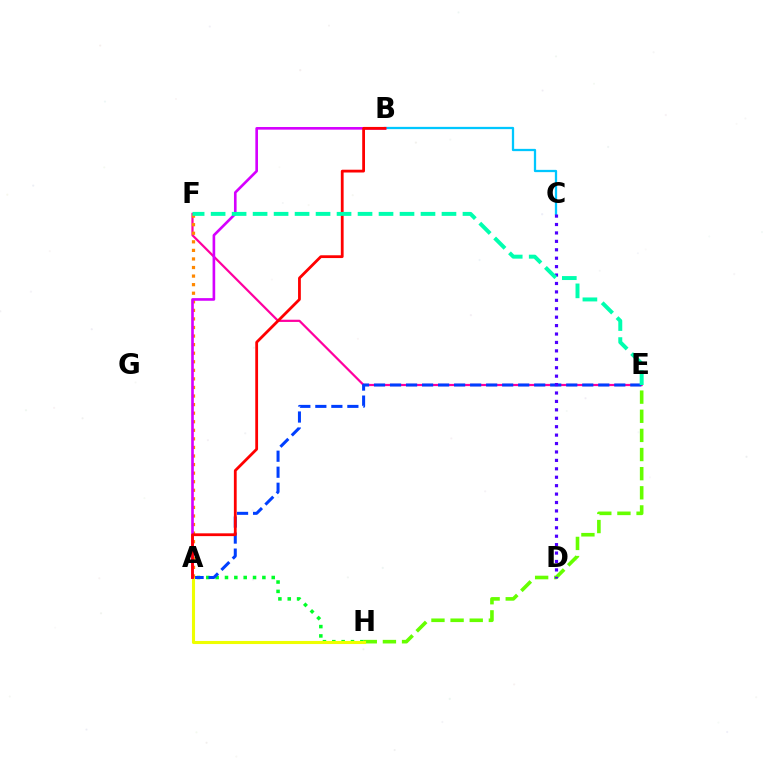{('E', 'H'): [{'color': '#66ff00', 'line_style': 'dashed', 'thickness': 2.6}], ('A', 'H'): [{'color': '#00ff27', 'line_style': 'dotted', 'thickness': 2.54}, {'color': '#eeff00', 'line_style': 'solid', 'thickness': 2.23}], ('E', 'F'): [{'color': '#ff00a0', 'line_style': 'solid', 'thickness': 1.59}, {'color': '#00ffaf', 'line_style': 'dashed', 'thickness': 2.85}], ('A', 'E'): [{'color': '#003fff', 'line_style': 'dashed', 'thickness': 2.18}], ('B', 'C'): [{'color': '#00c7ff', 'line_style': 'solid', 'thickness': 1.64}], ('C', 'D'): [{'color': '#4f00ff', 'line_style': 'dotted', 'thickness': 2.29}], ('A', 'F'): [{'color': '#ff8800', 'line_style': 'dotted', 'thickness': 2.33}], ('A', 'B'): [{'color': '#d600ff', 'line_style': 'solid', 'thickness': 1.9}, {'color': '#ff0000', 'line_style': 'solid', 'thickness': 2.01}]}